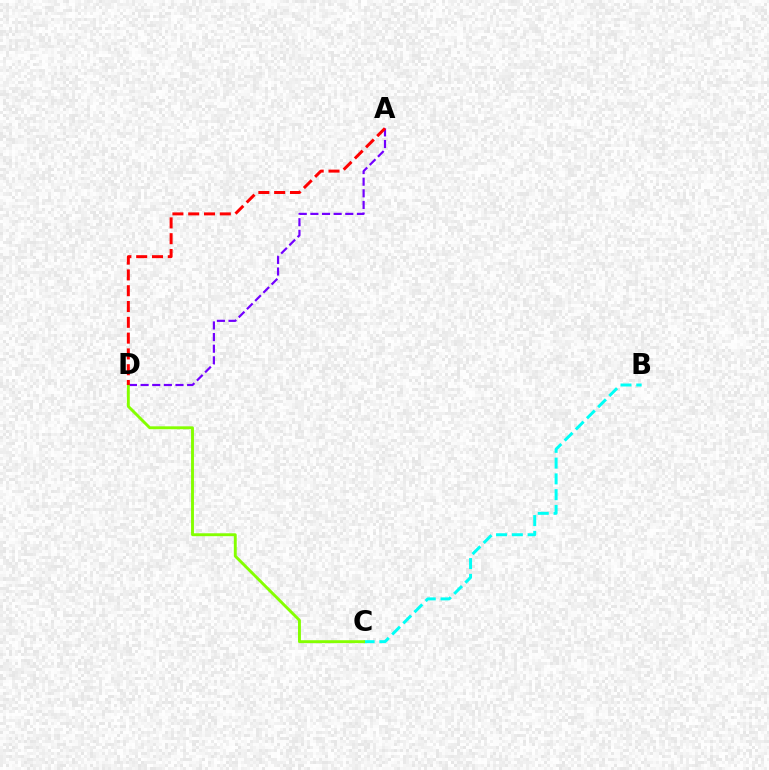{('B', 'C'): [{'color': '#00fff6', 'line_style': 'dashed', 'thickness': 2.14}], ('A', 'D'): [{'color': '#7200ff', 'line_style': 'dashed', 'thickness': 1.58}, {'color': '#ff0000', 'line_style': 'dashed', 'thickness': 2.15}], ('C', 'D'): [{'color': '#84ff00', 'line_style': 'solid', 'thickness': 2.09}]}